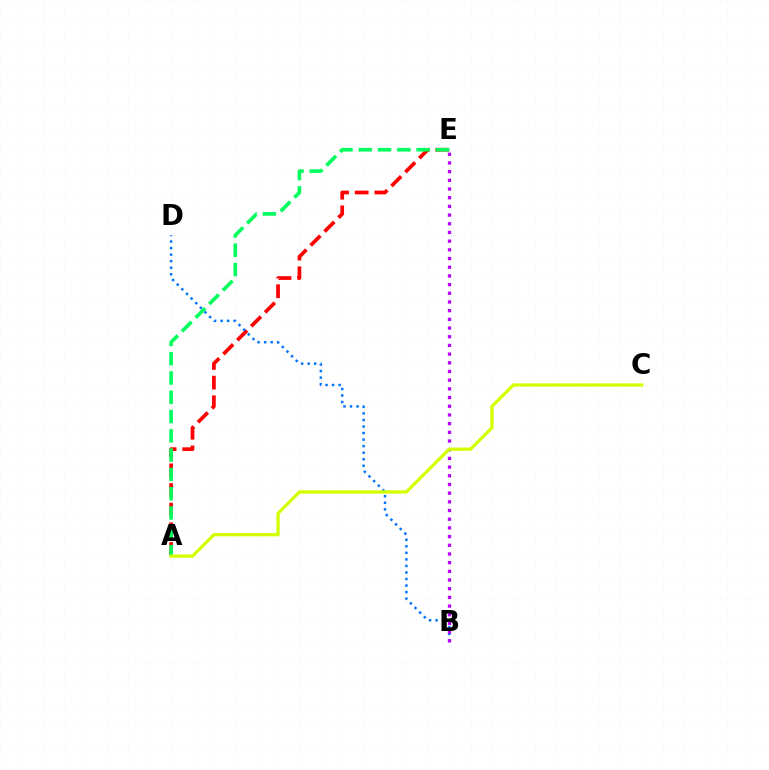{('A', 'E'): [{'color': '#ff0000', 'line_style': 'dashed', 'thickness': 2.67}, {'color': '#00ff5c', 'line_style': 'dashed', 'thickness': 2.62}], ('B', 'D'): [{'color': '#0074ff', 'line_style': 'dotted', 'thickness': 1.78}], ('B', 'E'): [{'color': '#b900ff', 'line_style': 'dotted', 'thickness': 2.36}], ('A', 'C'): [{'color': '#d1ff00', 'line_style': 'solid', 'thickness': 2.34}]}